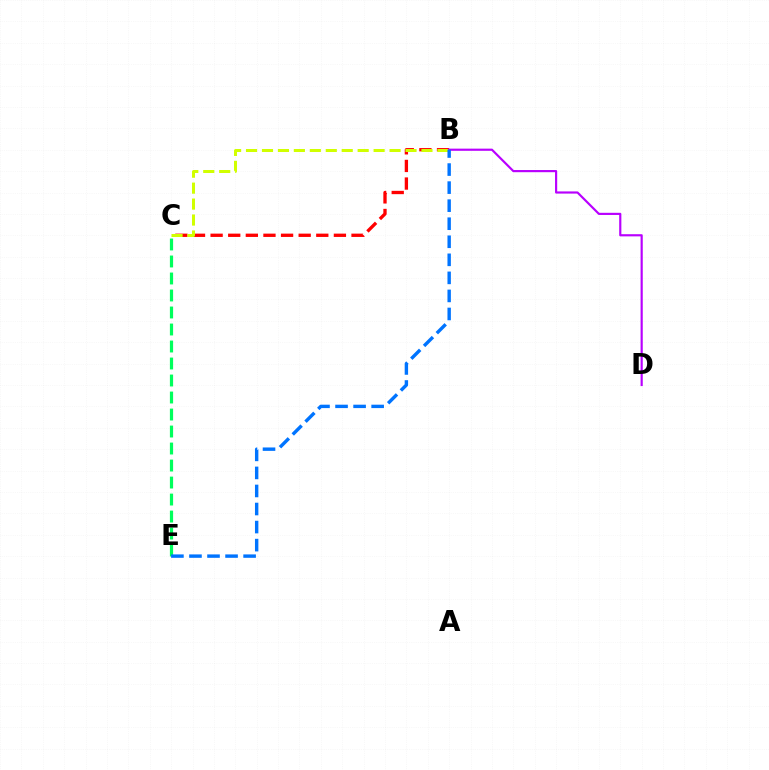{('C', 'E'): [{'color': '#00ff5c', 'line_style': 'dashed', 'thickness': 2.31}], ('B', 'C'): [{'color': '#ff0000', 'line_style': 'dashed', 'thickness': 2.39}, {'color': '#d1ff00', 'line_style': 'dashed', 'thickness': 2.17}], ('B', 'D'): [{'color': '#b900ff', 'line_style': 'solid', 'thickness': 1.56}], ('B', 'E'): [{'color': '#0074ff', 'line_style': 'dashed', 'thickness': 2.45}]}